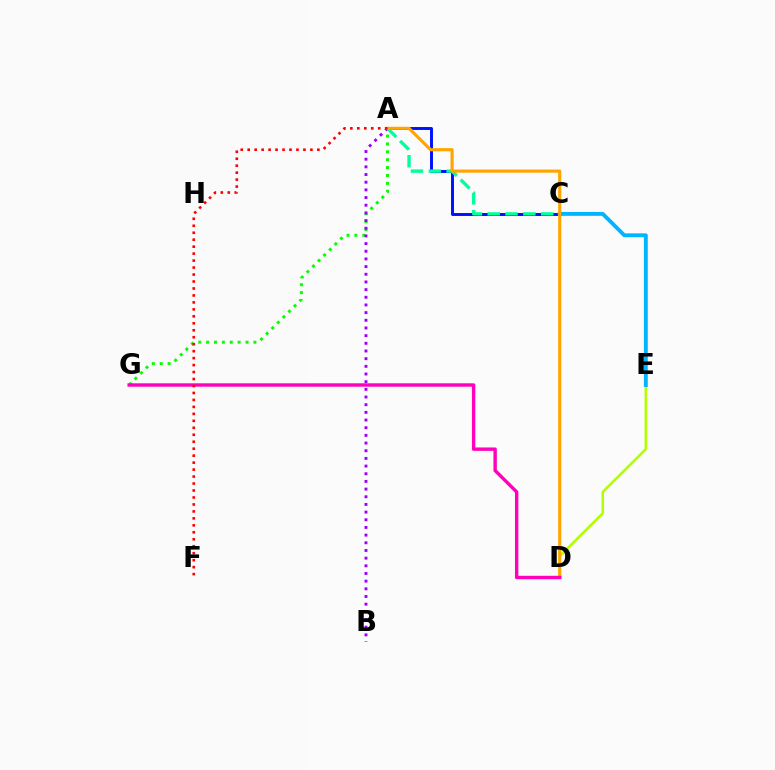{('A', 'G'): [{'color': '#08ff00', 'line_style': 'dotted', 'thickness': 2.14}], ('D', 'E'): [{'color': '#b3ff00', 'line_style': 'solid', 'thickness': 1.87}], ('A', 'C'): [{'color': '#0010ff', 'line_style': 'solid', 'thickness': 2.11}, {'color': '#00ff9d', 'line_style': 'dashed', 'thickness': 2.42}], ('A', 'B'): [{'color': '#9b00ff', 'line_style': 'dotted', 'thickness': 2.08}], ('C', 'E'): [{'color': '#00b5ff', 'line_style': 'solid', 'thickness': 2.78}], ('A', 'D'): [{'color': '#ffa500', 'line_style': 'solid', 'thickness': 2.26}], ('D', 'G'): [{'color': '#ff00bd', 'line_style': 'solid', 'thickness': 2.45}], ('A', 'F'): [{'color': '#ff0000', 'line_style': 'dotted', 'thickness': 1.89}]}